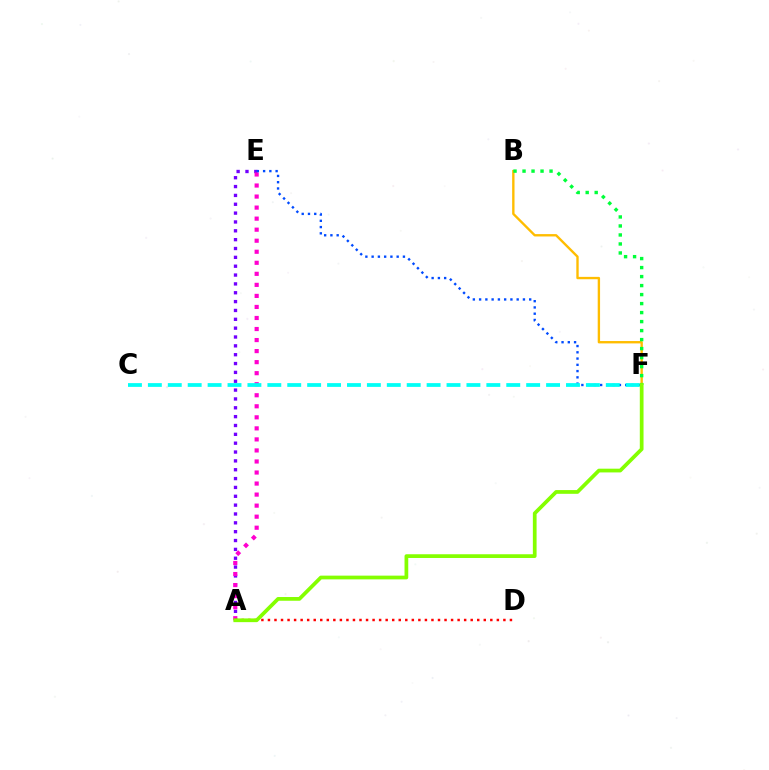{('A', 'E'): [{'color': '#7200ff', 'line_style': 'dotted', 'thickness': 2.4}, {'color': '#ff00cf', 'line_style': 'dotted', 'thickness': 3.0}], ('E', 'F'): [{'color': '#004bff', 'line_style': 'dotted', 'thickness': 1.7}], ('B', 'F'): [{'color': '#ffbd00', 'line_style': 'solid', 'thickness': 1.71}, {'color': '#00ff39', 'line_style': 'dotted', 'thickness': 2.45}], ('C', 'F'): [{'color': '#00fff6', 'line_style': 'dashed', 'thickness': 2.7}], ('A', 'D'): [{'color': '#ff0000', 'line_style': 'dotted', 'thickness': 1.78}], ('A', 'F'): [{'color': '#84ff00', 'line_style': 'solid', 'thickness': 2.69}]}